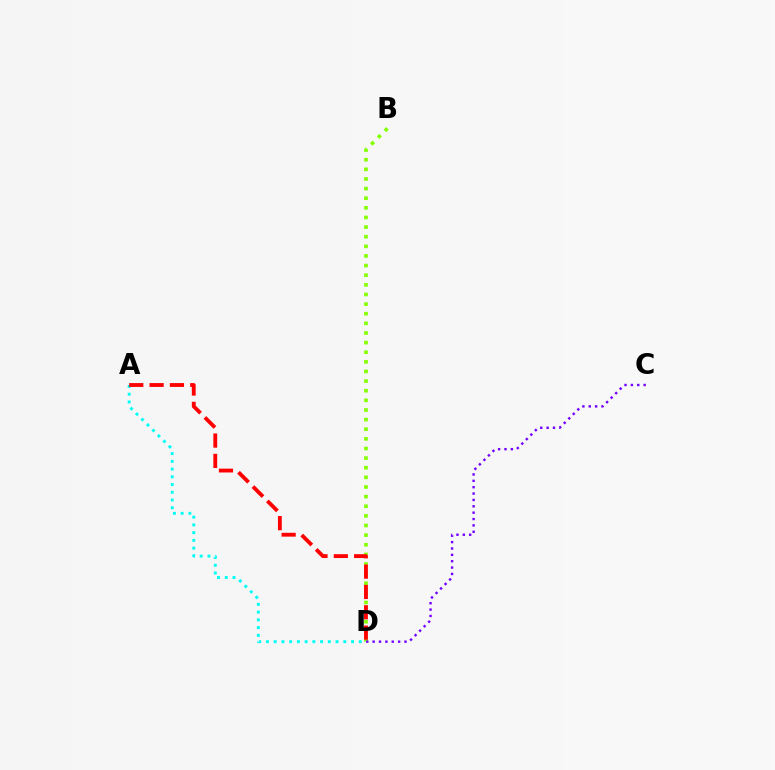{('B', 'D'): [{'color': '#84ff00', 'line_style': 'dotted', 'thickness': 2.62}], ('A', 'D'): [{'color': '#00fff6', 'line_style': 'dotted', 'thickness': 2.1}, {'color': '#ff0000', 'line_style': 'dashed', 'thickness': 2.76}], ('C', 'D'): [{'color': '#7200ff', 'line_style': 'dotted', 'thickness': 1.73}]}